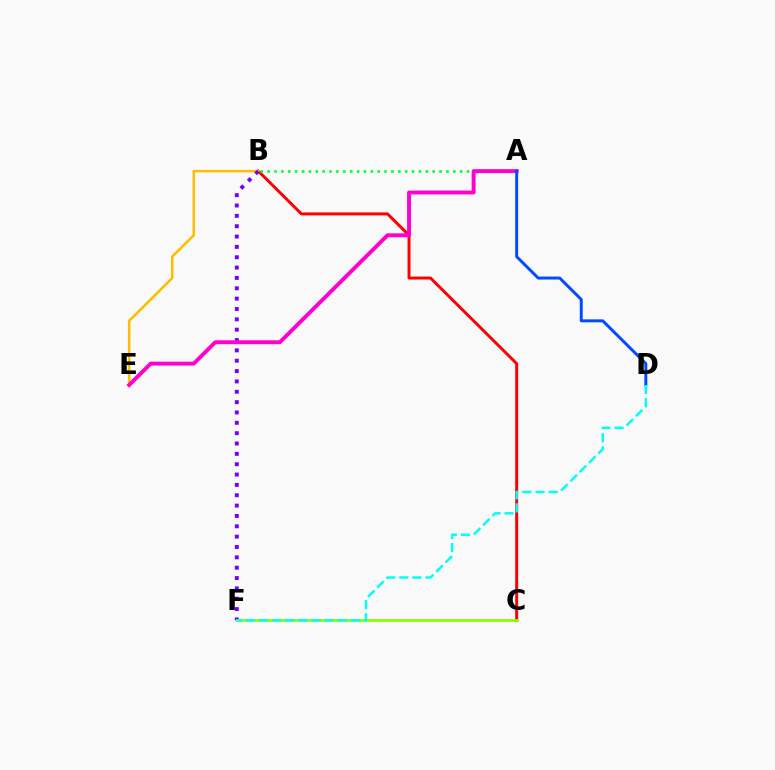{('B', 'C'): [{'color': '#ff0000', 'line_style': 'solid', 'thickness': 2.13}], ('A', 'B'): [{'color': '#00ff39', 'line_style': 'dotted', 'thickness': 1.87}], ('B', 'E'): [{'color': '#ffbd00', 'line_style': 'solid', 'thickness': 1.81}], ('B', 'F'): [{'color': '#7200ff', 'line_style': 'dotted', 'thickness': 2.81}], ('A', 'E'): [{'color': '#ff00cf', 'line_style': 'solid', 'thickness': 2.8}], ('A', 'D'): [{'color': '#004bff', 'line_style': 'solid', 'thickness': 2.13}], ('C', 'F'): [{'color': '#84ff00', 'line_style': 'solid', 'thickness': 1.97}], ('D', 'F'): [{'color': '#00fff6', 'line_style': 'dashed', 'thickness': 1.78}]}